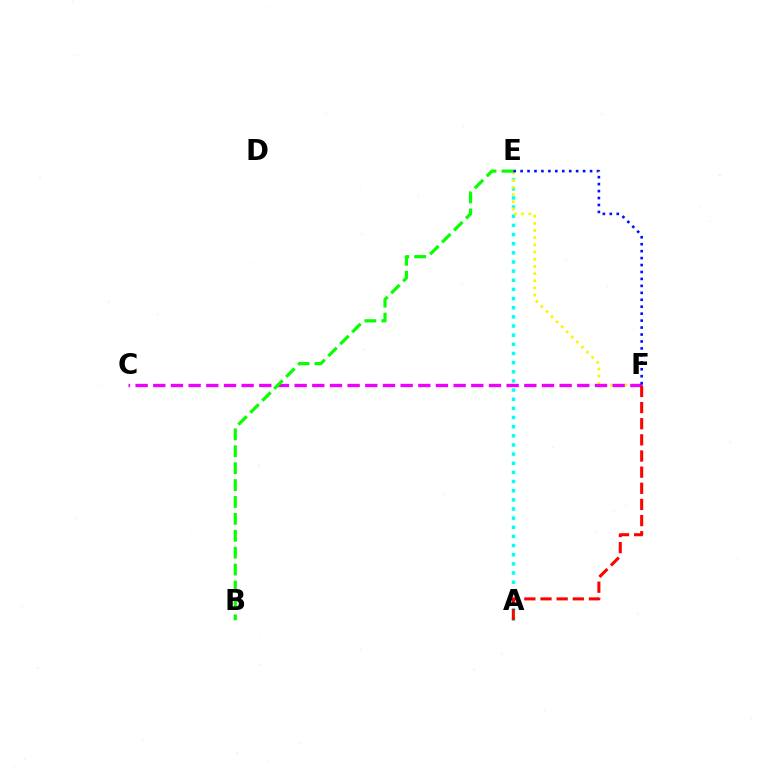{('A', 'E'): [{'color': '#00fff6', 'line_style': 'dotted', 'thickness': 2.49}], ('E', 'F'): [{'color': '#fcf500', 'line_style': 'dotted', 'thickness': 1.95}, {'color': '#0010ff', 'line_style': 'dotted', 'thickness': 1.89}], ('C', 'F'): [{'color': '#ee00ff', 'line_style': 'dashed', 'thickness': 2.4}], ('A', 'F'): [{'color': '#ff0000', 'line_style': 'dashed', 'thickness': 2.19}], ('B', 'E'): [{'color': '#08ff00', 'line_style': 'dashed', 'thickness': 2.3}]}